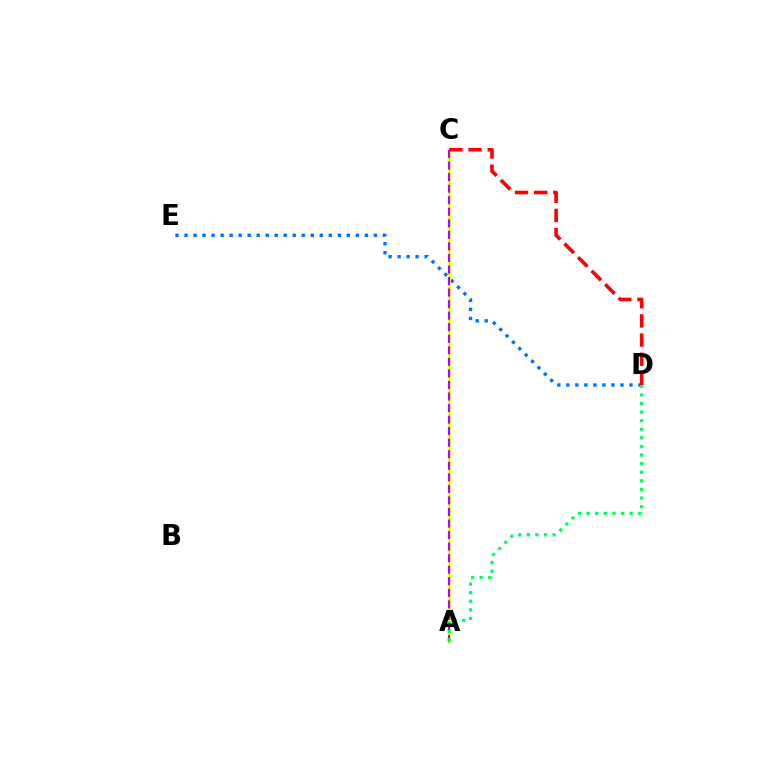{('D', 'E'): [{'color': '#0074ff', 'line_style': 'dotted', 'thickness': 2.45}], ('A', 'C'): [{'color': '#d1ff00', 'line_style': 'solid', 'thickness': 1.87}, {'color': '#b900ff', 'line_style': 'dashed', 'thickness': 1.57}], ('C', 'D'): [{'color': '#ff0000', 'line_style': 'dashed', 'thickness': 2.61}], ('A', 'D'): [{'color': '#00ff5c', 'line_style': 'dotted', 'thickness': 2.34}]}